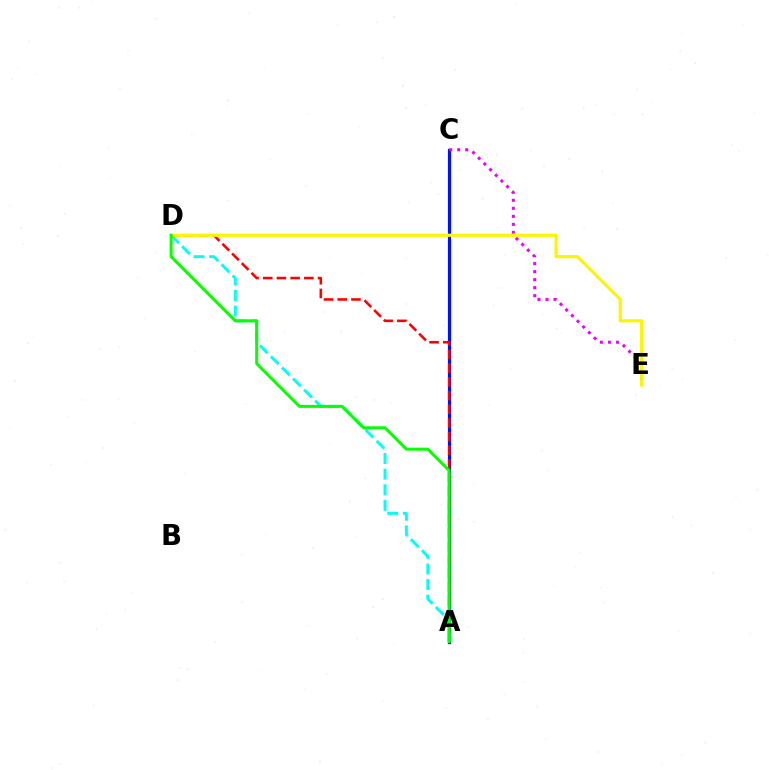{('A', 'C'): [{'color': '#0010ff', 'line_style': 'solid', 'thickness': 2.29}], ('C', 'E'): [{'color': '#ee00ff', 'line_style': 'dotted', 'thickness': 2.18}], ('A', 'D'): [{'color': '#ff0000', 'line_style': 'dashed', 'thickness': 1.86}, {'color': '#00fff6', 'line_style': 'dashed', 'thickness': 2.12}, {'color': '#08ff00', 'line_style': 'solid', 'thickness': 2.16}], ('D', 'E'): [{'color': '#fcf500', 'line_style': 'solid', 'thickness': 2.29}]}